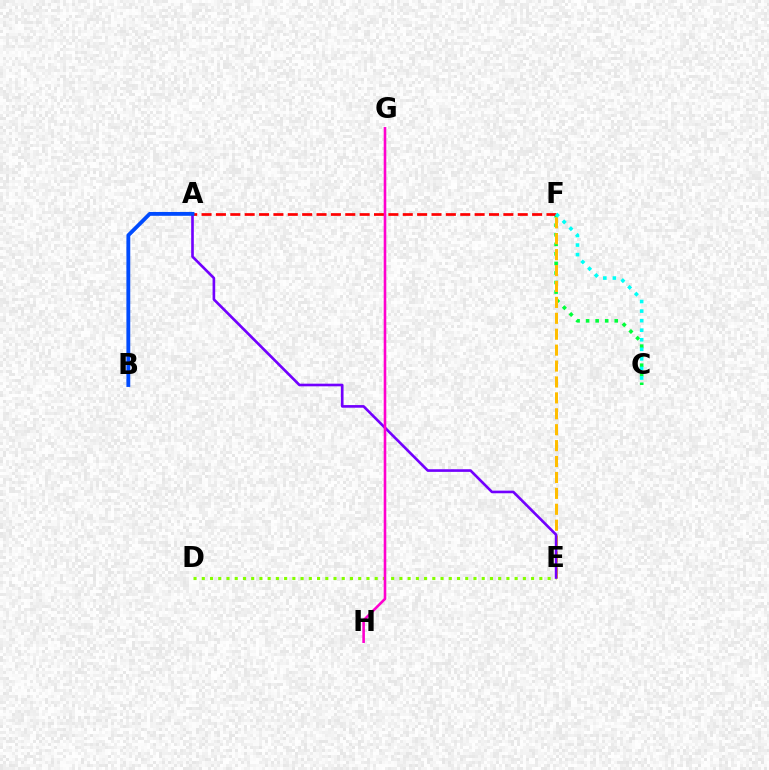{('D', 'E'): [{'color': '#84ff00', 'line_style': 'dotted', 'thickness': 2.24}], ('C', 'F'): [{'color': '#00ff39', 'line_style': 'dotted', 'thickness': 2.59}, {'color': '#00fff6', 'line_style': 'dotted', 'thickness': 2.6}], ('A', 'F'): [{'color': '#ff0000', 'line_style': 'dashed', 'thickness': 1.95}], ('E', 'F'): [{'color': '#ffbd00', 'line_style': 'dashed', 'thickness': 2.16}], ('A', 'E'): [{'color': '#7200ff', 'line_style': 'solid', 'thickness': 1.9}], ('G', 'H'): [{'color': '#ff00cf', 'line_style': 'solid', 'thickness': 1.87}], ('A', 'B'): [{'color': '#004bff', 'line_style': 'solid', 'thickness': 2.77}]}